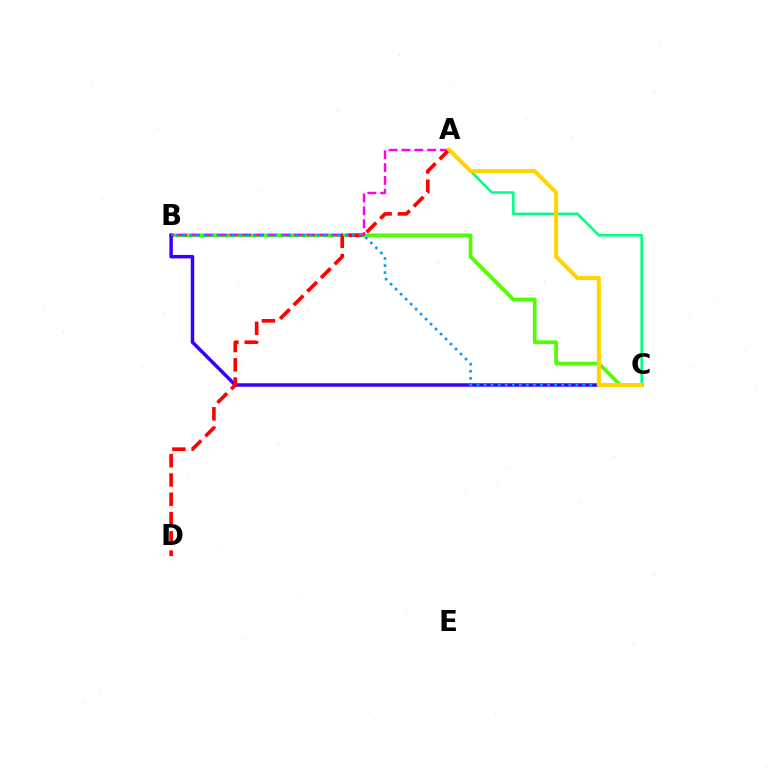{('B', 'C'): [{'color': '#4fff00', 'line_style': 'solid', 'thickness': 2.67}, {'color': '#3700ff', 'line_style': 'solid', 'thickness': 2.51}, {'color': '#009eff', 'line_style': 'dotted', 'thickness': 1.92}], ('A', 'B'): [{'color': '#ff00ed', 'line_style': 'dashed', 'thickness': 1.75}], ('A', 'D'): [{'color': '#ff0000', 'line_style': 'dashed', 'thickness': 2.62}], ('A', 'C'): [{'color': '#00ff86', 'line_style': 'solid', 'thickness': 1.83}, {'color': '#ffd500', 'line_style': 'solid', 'thickness': 2.89}]}